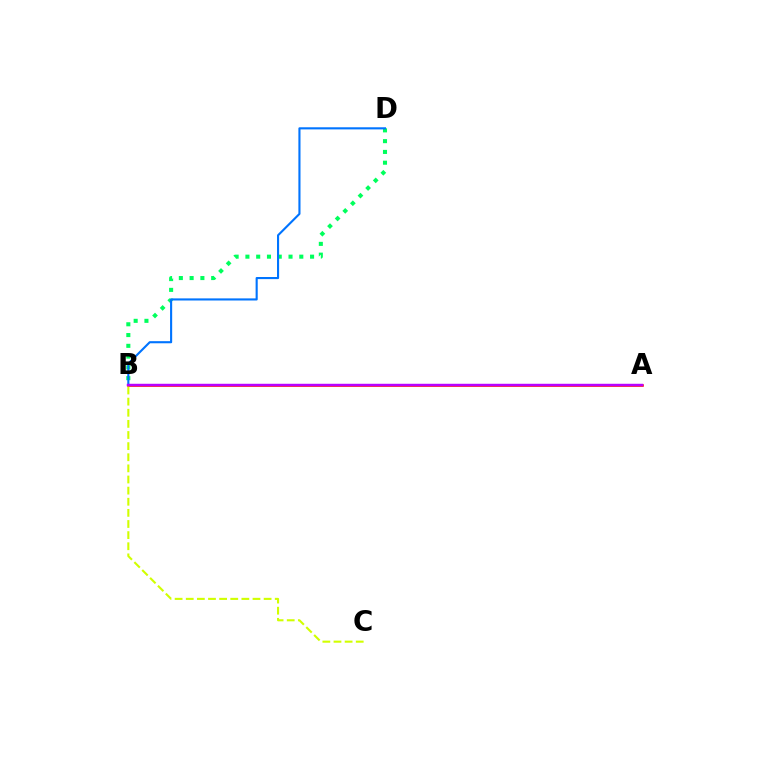{('B', 'D'): [{'color': '#00ff5c', 'line_style': 'dotted', 'thickness': 2.93}, {'color': '#0074ff', 'line_style': 'solid', 'thickness': 1.52}], ('A', 'B'): [{'color': '#ff0000', 'line_style': 'solid', 'thickness': 1.83}, {'color': '#b900ff', 'line_style': 'solid', 'thickness': 1.76}], ('B', 'C'): [{'color': '#d1ff00', 'line_style': 'dashed', 'thickness': 1.51}]}